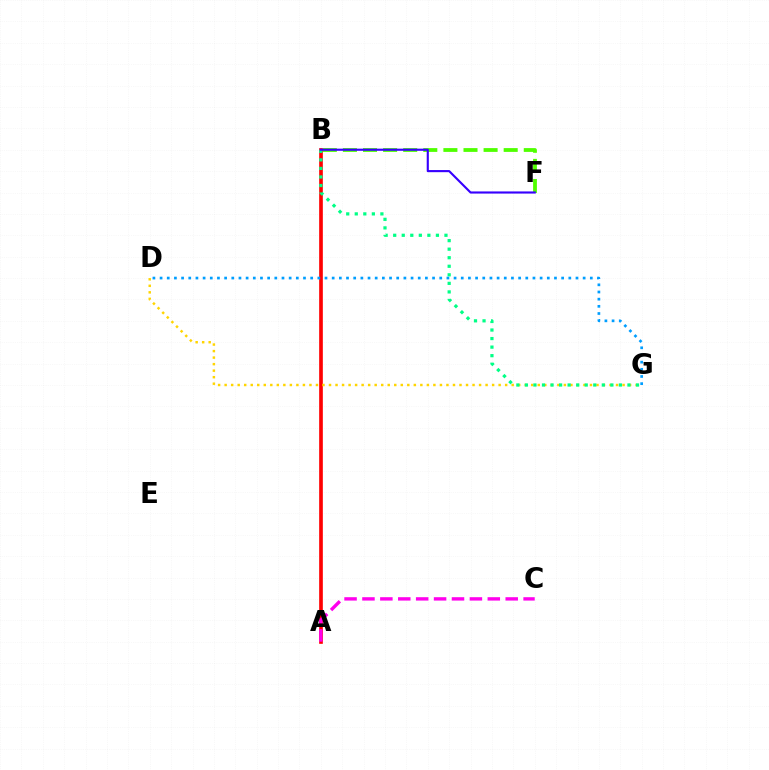{('B', 'F'): [{'color': '#4fff00', 'line_style': 'dashed', 'thickness': 2.73}, {'color': '#3700ff', 'line_style': 'solid', 'thickness': 1.53}], ('A', 'B'): [{'color': '#ff0000', 'line_style': 'solid', 'thickness': 2.64}], ('D', 'G'): [{'color': '#ffd500', 'line_style': 'dotted', 'thickness': 1.77}, {'color': '#009eff', 'line_style': 'dotted', 'thickness': 1.95}], ('B', 'G'): [{'color': '#00ff86', 'line_style': 'dotted', 'thickness': 2.32}], ('A', 'C'): [{'color': '#ff00ed', 'line_style': 'dashed', 'thickness': 2.43}]}